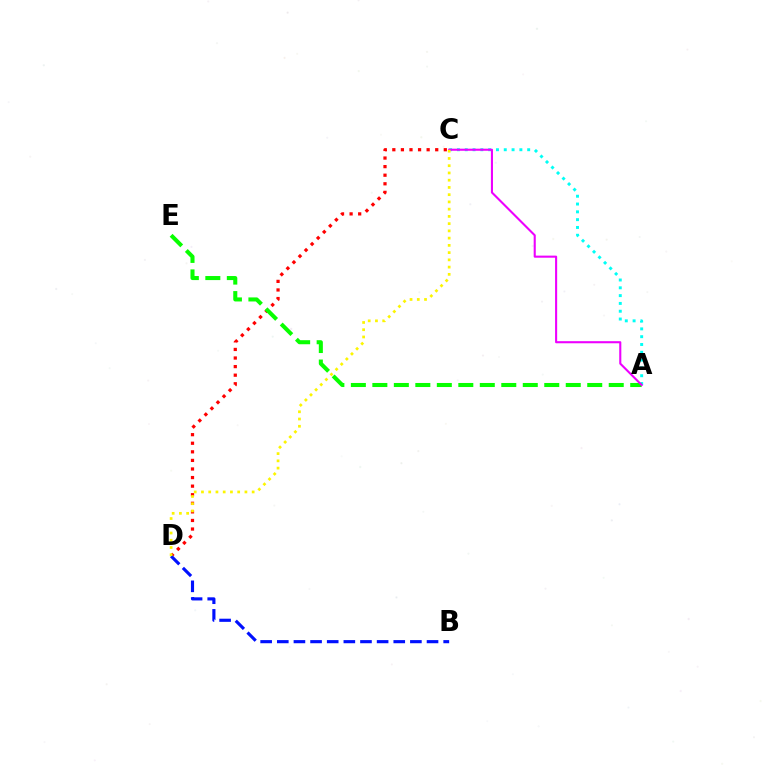{('C', 'D'): [{'color': '#ff0000', 'line_style': 'dotted', 'thickness': 2.33}, {'color': '#fcf500', 'line_style': 'dotted', 'thickness': 1.97}], ('A', 'C'): [{'color': '#00fff6', 'line_style': 'dotted', 'thickness': 2.12}, {'color': '#ee00ff', 'line_style': 'solid', 'thickness': 1.51}], ('A', 'E'): [{'color': '#08ff00', 'line_style': 'dashed', 'thickness': 2.92}], ('B', 'D'): [{'color': '#0010ff', 'line_style': 'dashed', 'thickness': 2.26}]}